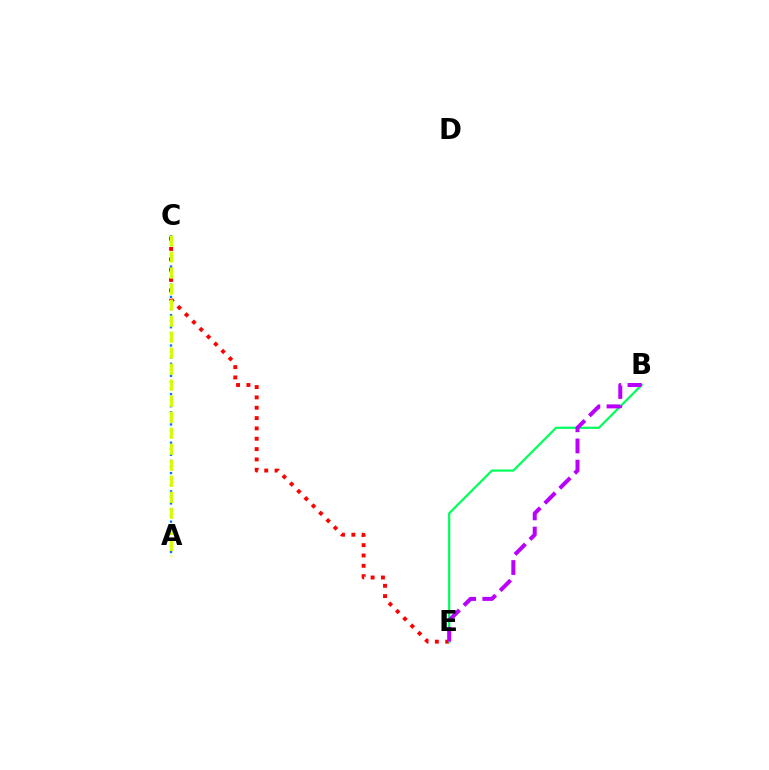{('A', 'C'): [{'color': '#0074ff', 'line_style': 'dotted', 'thickness': 1.65}, {'color': '#d1ff00', 'line_style': 'dashed', 'thickness': 2.18}], ('C', 'E'): [{'color': '#ff0000', 'line_style': 'dotted', 'thickness': 2.81}], ('B', 'E'): [{'color': '#00ff5c', 'line_style': 'solid', 'thickness': 1.59}, {'color': '#b900ff', 'line_style': 'dashed', 'thickness': 2.88}]}